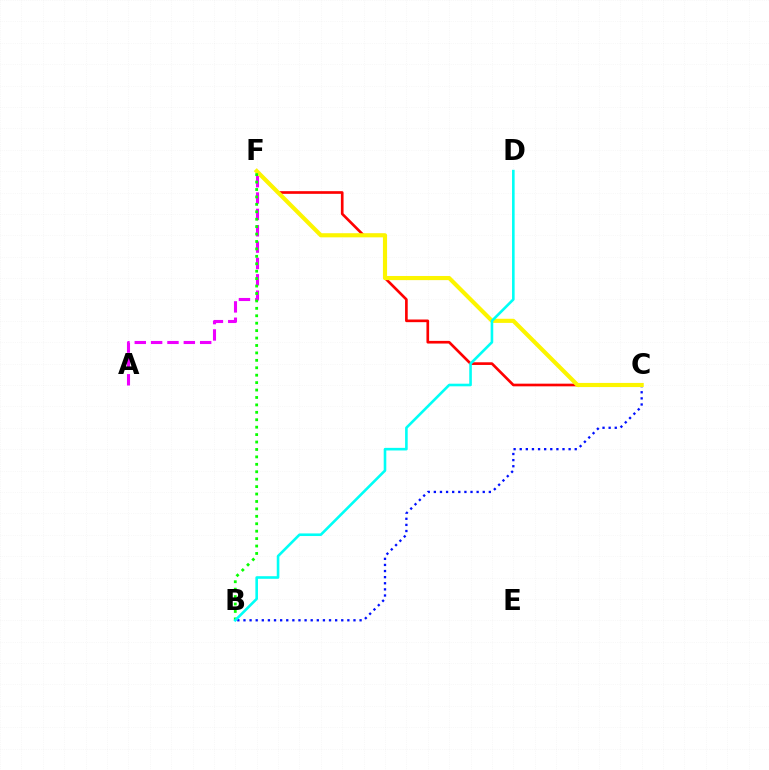{('B', 'C'): [{'color': '#0010ff', 'line_style': 'dotted', 'thickness': 1.66}], ('C', 'F'): [{'color': '#ff0000', 'line_style': 'solid', 'thickness': 1.92}, {'color': '#fcf500', 'line_style': 'solid', 'thickness': 2.97}], ('A', 'F'): [{'color': '#ee00ff', 'line_style': 'dashed', 'thickness': 2.22}], ('B', 'F'): [{'color': '#08ff00', 'line_style': 'dotted', 'thickness': 2.02}], ('B', 'D'): [{'color': '#00fff6', 'line_style': 'solid', 'thickness': 1.88}]}